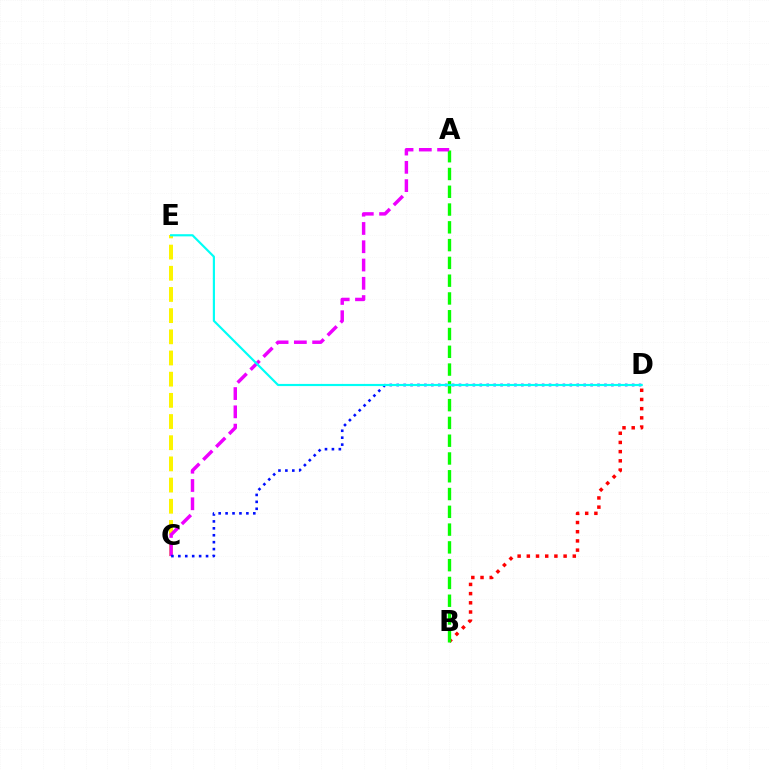{('B', 'D'): [{'color': '#ff0000', 'line_style': 'dotted', 'thickness': 2.5}], ('C', 'E'): [{'color': '#fcf500', 'line_style': 'dashed', 'thickness': 2.88}], ('A', 'B'): [{'color': '#08ff00', 'line_style': 'dashed', 'thickness': 2.42}], ('A', 'C'): [{'color': '#ee00ff', 'line_style': 'dashed', 'thickness': 2.48}], ('C', 'D'): [{'color': '#0010ff', 'line_style': 'dotted', 'thickness': 1.88}], ('D', 'E'): [{'color': '#00fff6', 'line_style': 'solid', 'thickness': 1.56}]}